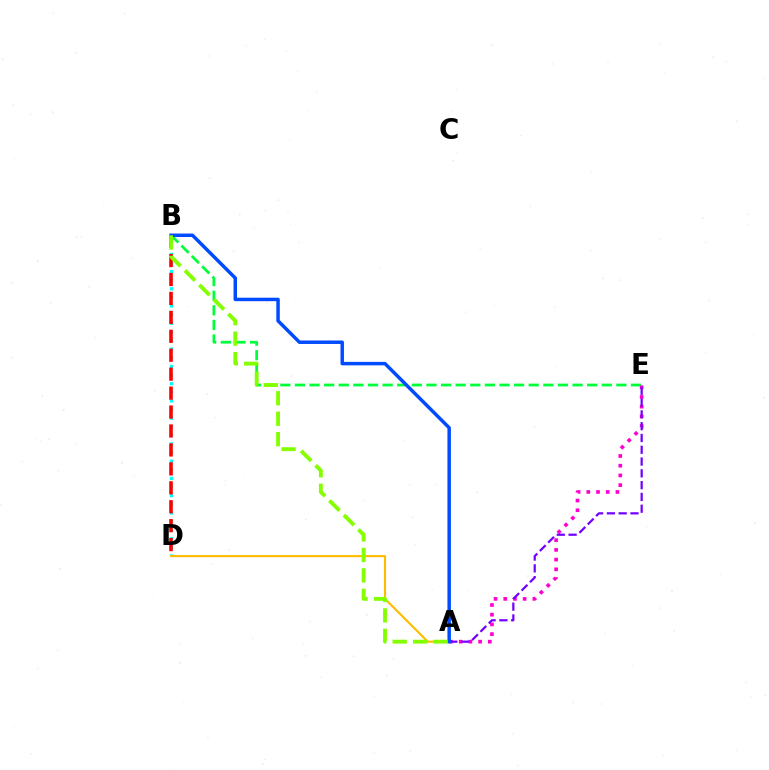{('B', 'E'): [{'color': '#00ff39', 'line_style': 'dashed', 'thickness': 1.98}], ('A', 'E'): [{'color': '#ff00cf', 'line_style': 'dotted', 'thickness': 2.64}, {'color': '#7200ff', 'line_style': 'dashed', 'thickness': 1.6}], ('B', 'D'): [{'color': '#00fff6', 'line_style': 'dotted', 'thickness': 2.34}, {'color': '#ff0000', 'line_style': 'dashed', 'thickness': 2.57}], ('A', 'D'): [{'color': '#ffbd00', 'line_style': 'solid', 'thickness': 1.54}], ('A', 'B'): [{'color': '#004bff', 'line_style': 'solid', 'thickness': 2.5}, {'color': '#84ff00', 'line_style': 'dashed', 'thickness': 2.78}]}